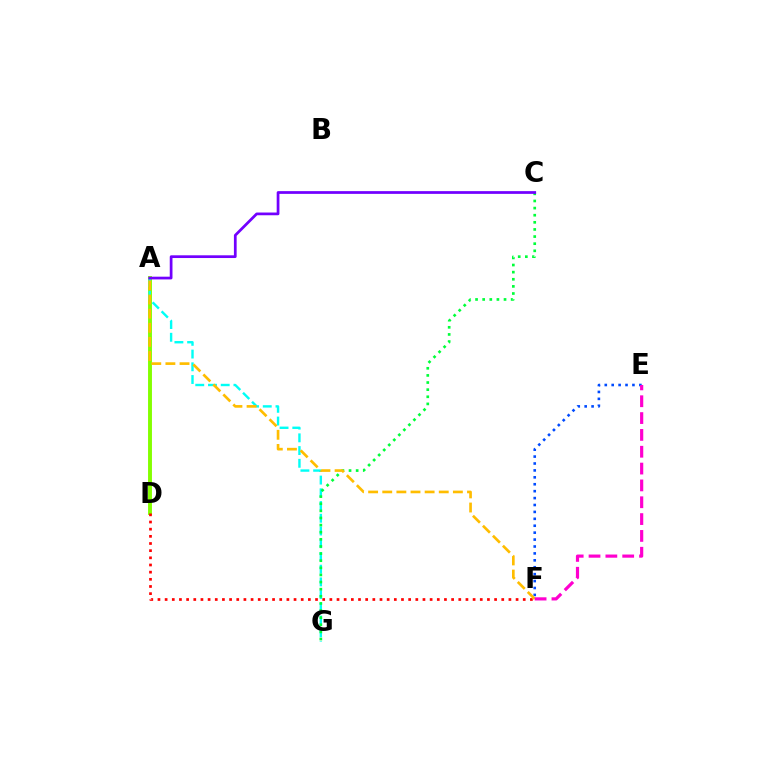{('E', 'F'): [{'color': '#004bff', 'line_style': 'dotted', 'thickness': 1.88}, {'color': '#ff00cf', 'line_style': 'dashed', 'thickness': 2.29}], ('A', 'D'): [{'color': '#84ff00', 'line_style': 'solid', 'thickness': 2.81}], ('A', 'G'): [{'color': '#00fff6', 'line_style': 'dashed', 'thickness': 1.73}], ('D', 'F'): [{'color': '#ff0000', 'line_style': 'dotted', 'thickness': 1.95}], ('C', 'G'): [{'color': '#00ff39', 'line_style': 'dotted', 'thickness': 1.93}], ('A', 'F'): [{'color': '#ffbd00', 'line_style': 'dashed', 'thickness': 1.92}], ('A', 'C'): [{'color': '#7200ff', 'line_style': 'solid', 'thickness': 1.97}]}